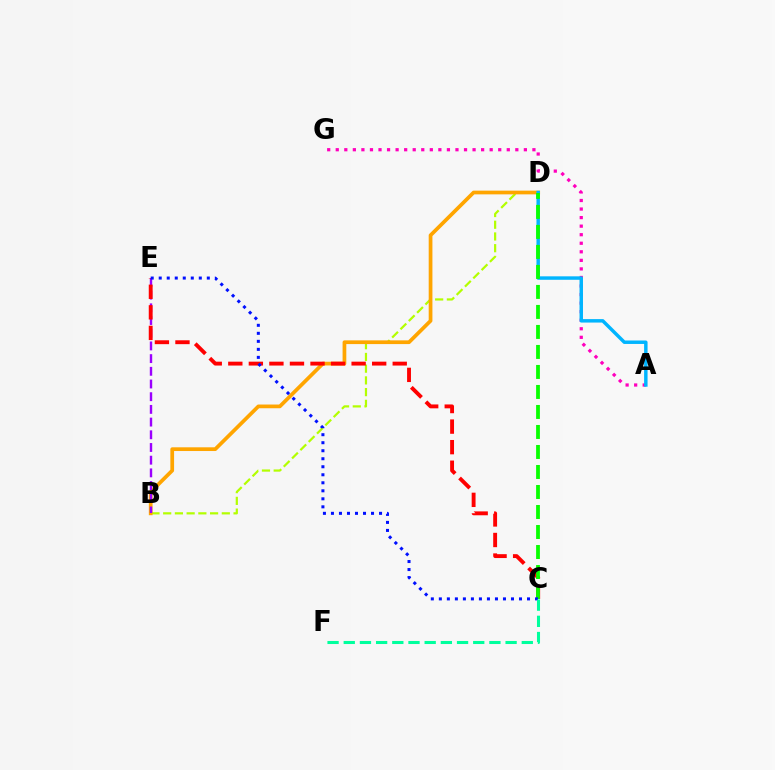{('B', 'D'): [{'color': '#b3ff00', 'line_style': 'dashed', 'thickness': 1.59}, {'color': '#ffa500', 'line_style': 'solid', 'thickness': 2.68}], ('A', 'G'): [{'color': '#ff00bd', 'line_style': 'dotted', 'thickness': 2.32}], ('B', 'E'): [{'color': '#9b00ff', 'line_style': 'dashed', 'thickness': 1.72}], ('C', 'E'): [{'color': '#ff0000', 'line_style': 'dashed', 'thickness': 2.79}, {'color': '#0010ff', 'line_style': 'dotted', 'thickness': 2.18}], ('A', 'D'): [{'color': '#00b5ff', 'line_style': 'solid', 'thickness': 2.49}], ('C', 'D'): [{'color': '#08ff00', 'line_style': 'dashed', 'thickness': 2.72}], ('C', 'F'): [{'color': '#00ff9d', 'line_style': 'dashed', 'thickness': 2.2}]}